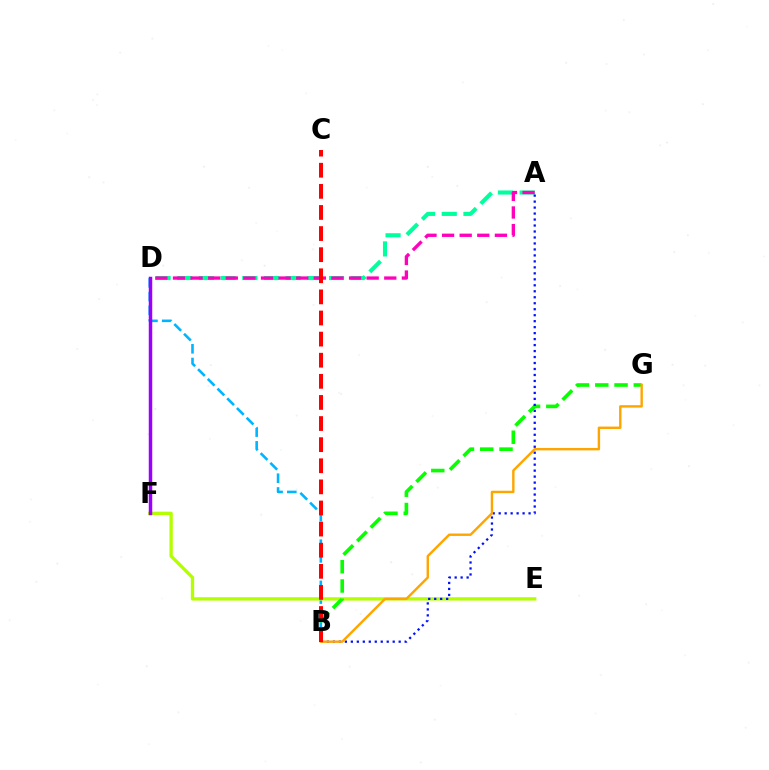{('B', 'D'): [{'color': '#00b5ff', 'line_style': 'dashed', 'thickness': 1.87}], ('E', 'F'): [{'color': '#b3ff00', 'line_style': 'solid', 'thickness': 2.39}], ('A', 'D'): [{'color': '#00ff9d', 'line_style': 'dashed', 'thickness': 2.95}, {'color': '#ff00bd', 'line_style': 'dashed', 'thickness': 2.39}], ('B', 'G'): [{'color': '#08ff00', 'line_style': 'dashed', 'thickness': 2.62}, {'color': '#ffa500', 'line_style': 'solid', 'thickness': 1.73}], ('A', 'B'): [{'color': '#0010ff', 'line_style': 'dotted', 'thickness': 1.62}], ('D', 'F'): [{'color': '#9b00ff', 'line_style': 'solid', 'thickness': 2.5}], ('B', 'C'): [{'color': '#ff0000', 'line_style': 'dashed', 'thickness': 2.87}]}